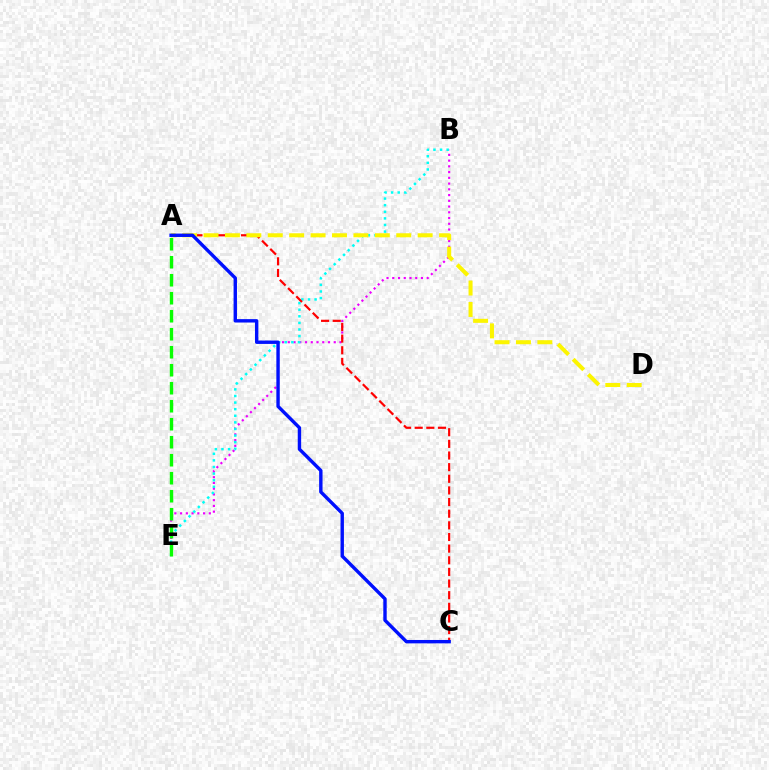{('B', 'E'): [{'color': '#ee00ff', 'line_style': 'dotted', 'thickness': 1.56}, {'color': '#00fff6', 'line_style': 'dotted', 'thickness': 1.79}], ('A', 'E'): [{'color': '#08ff00', 'line_style': 'dashed', 'thickness': 2.45}], ('A', 'C'): [{'color': '#ff0000', 'line_style': 'dashed', 'thickness': 1.58}, {'color': '#0010ff', 'line_style': 'solid', 'thickness': 2.45}], ('A', 'D'): [{'color': '#fcf500', 'line_style': 'dashed', 'thickness': 2.91}]}